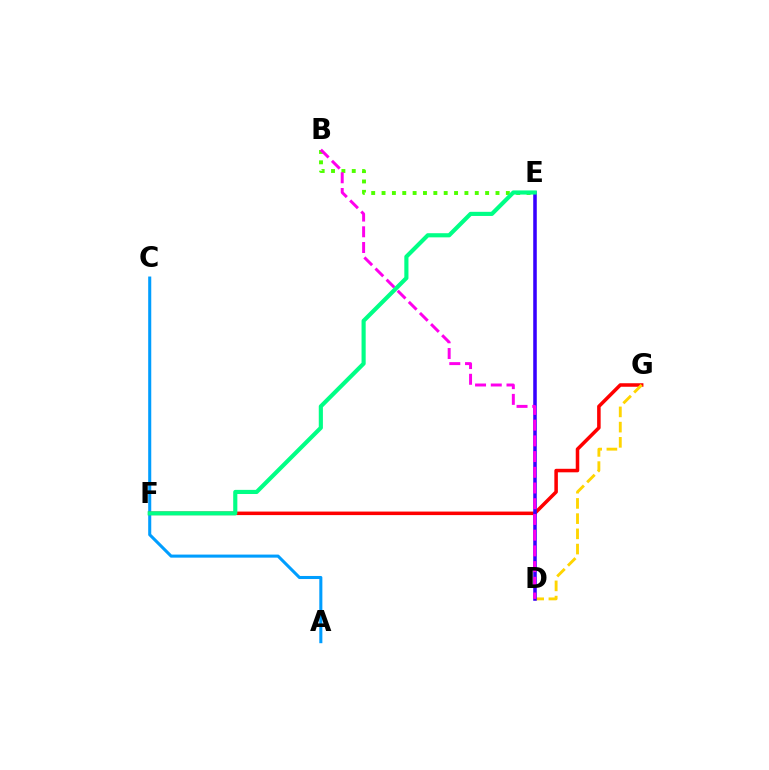{('B', 'E'): [{'color': '#4fff00', 'line_style': 'dotted', 'thickness': 2.81}], ('A', 'C'): [{'color': '#009eff', 'line_style': 'solid', 'thickness': 2.2}], ('F', 'G'): [{'color': '#ff0000', 'line_style': 'solid', 'thickness': 2.54}], ('D', 'G'): [{'color': '#ffd500', 'line_style': 'dashed', 'thickness': 2.07}], ('D', 'E'): [{'color': '#3700ff', 'line_style': 'solid', 'thickness': 2.56}], ('B', 'D'): [{'color': '#ff00ed', 'line_style': 'dashed', 'thickness': 2.14}], ('E', 'F'): [{'color': '#00ff86', 'line_style': 'solid', 'thickness': 2.98}]}